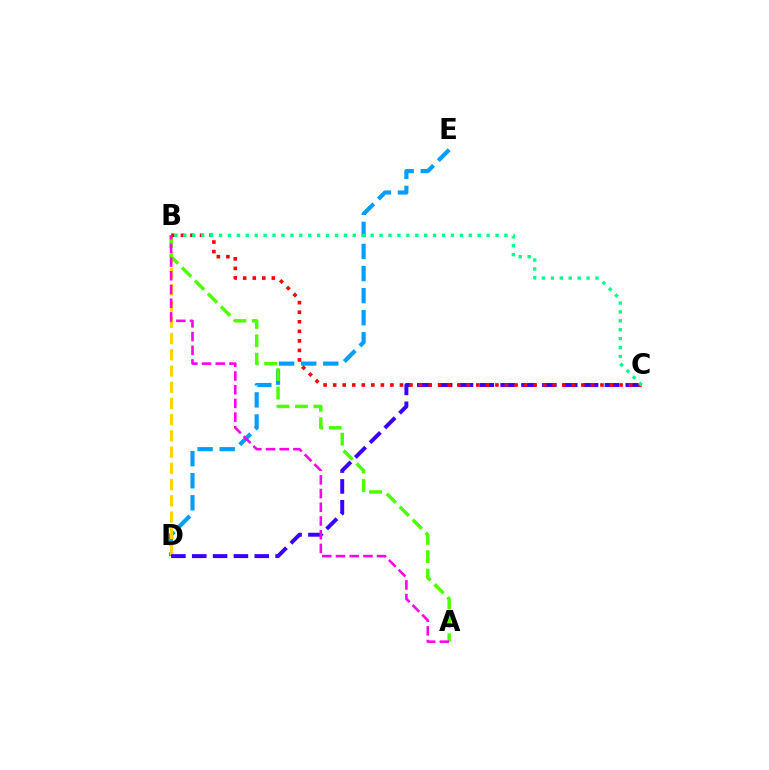{('D', 'E'): [{'color': '#009eff', 'line_style': 'dashed', 'thickness': 3.0}], ('B', 'D'): [{'color': '#ffd500', 'line_style': 'dashed', 'thickness': 2.2}], ('A', 'B'): [{'color': '#4fff00', 'line_style': 'dashed', 'thickness': 2.5}, {'color': '#ff00ed', 'line_style': 'dashed', 'thickness': 1.86}], ('C', 'D'): [{'color': '#3700ff', 'line_style': 'dashed', 'thickness': 2.83}], ('B', 'C'): [{'color': '#ff0000', 'line_style': 'dotted', 'thickness': 2.59}, {'color': '#00ff86', 'line_style': 'dotted', 'thickness': 2.42}]}